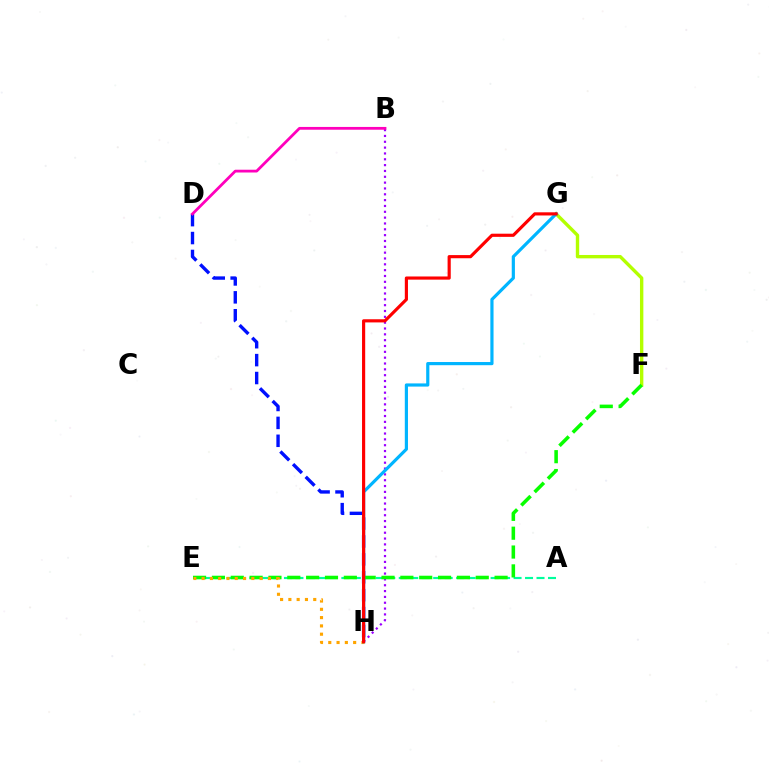{('B', 'H'): [{'color': '#9b00ff', 'line_style': 'dotted', 'thickness': 1.59}], ('F', 'G'): [{'color': '#b3ff00', 'line_style': 'solid', 'thickness': 2.43}], ('A', 'E'): [{'color': '#00ff9d', 'line_style': 'dashed', 'thickness': 1.56}], ('D', 'H'): [{'color': '#0010ff', 'line_style': 'dashed', 'thickness': 2.43}], ('E', 'F'): [{'color': '#08ff00', 'line_style': 'dashed', 'thickness': 2.56}], ('E', 'H'): [{'color': '#ffa500', 'line_style': 'dotted', 'thickness': 2.25}], ('G', 'H'): [{'color': '#00b5ff', 'line_style': 'solid', 'thickness': 2.29}, {'color': '#ff0000', 'line_style': 'solid', 'thickness': 2.28}], ('B', 'D'): [{'color': '#ff00bd', 'line_style': 'solid', 'thickness': 2.0}]}